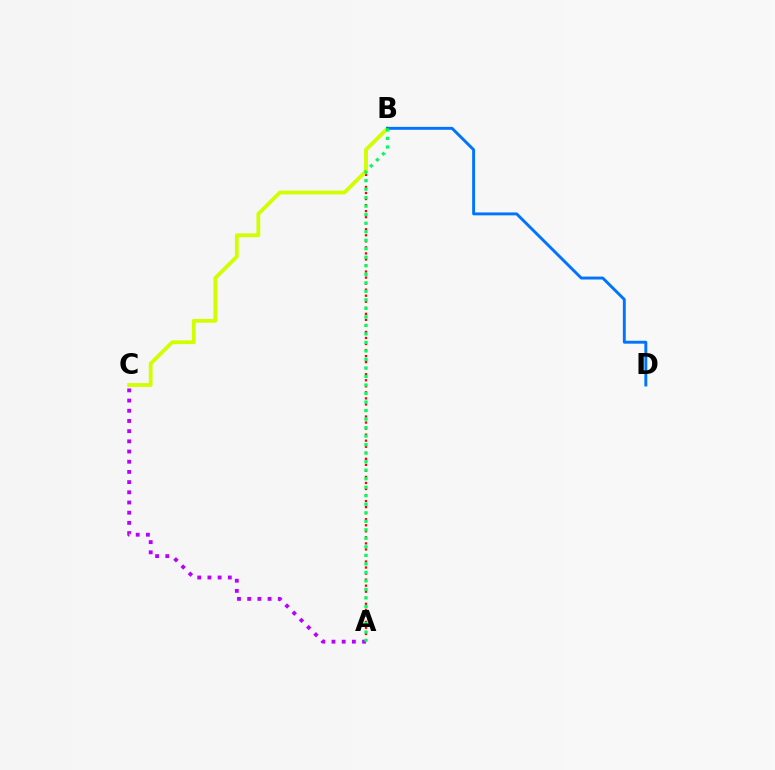{('A', 'C'): [{'color': '#b900ff', 'line_style': 'dotted', 'thickness': 2.77}], ('A', 'B'): [{'color': '#ff0000', 'line_style': 'dotted', 'thickness': 1.64}, {'color': '#00ff5c', 'line_style': 'dotted', 'thickness': 2.31}], ('B', 'C'): [{'color': '#d1ff00', 'line_style': 'solid', 'thickness': 2.73}], ('B', 'D'): [{'color': '#0074ff', 'line_style': 'solid', 'thickness': 2.1}]}